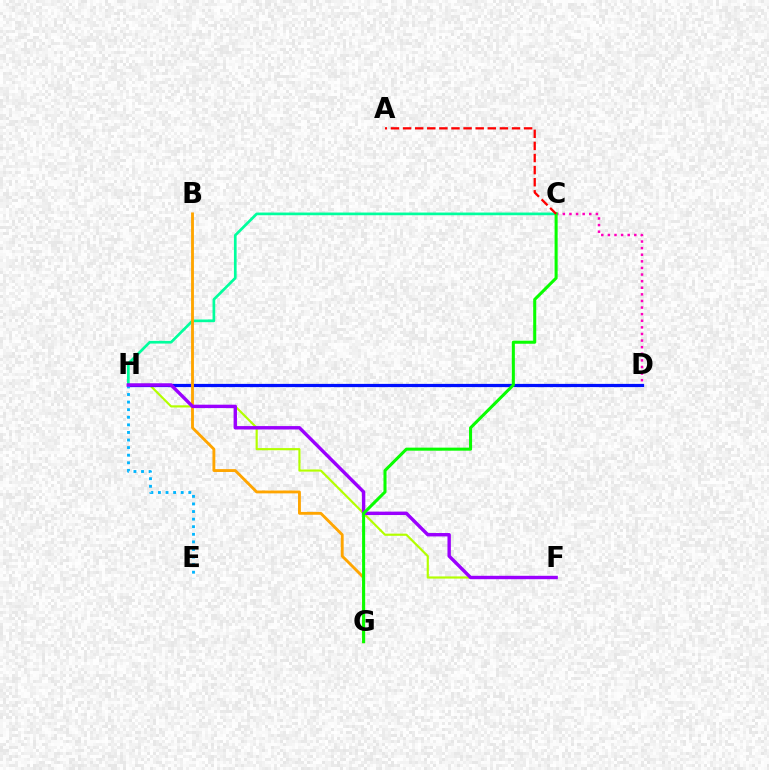{('F', 'H'): [{'color': '#b3ff00', 'line_style': 'solid', 'thickness': 1.56}, {'color': '#9b00ff', 'line_style': 'solid', 'thickness': 2.44}], ('C', 'D'): [{'color': '#ff00bd', 'line_style': 'dotted', 'thickness': 1.79}], ('C', 'H'): [{'color': '#00ff9d', 'line_style': 'solid', 'thickness': 1.94}], ('D', 'H'): [{'color': '#0010ff', 'line_style': 'solid', 'thickness': 2.32}], ('B', 'G'): [{'color': '#ffa500', 'line_style': 'solid', 'thickness': 2.06}], ('E', 'H'): [{'color': '#00b5ff', 'line_style': 'dotted', 'thickness': 2.06}], ('C', 'G'): [{'color': '#08ff00', 'line_style': 'solid', 'thickness': 2.2}], ('A', 'C'): [{'color': '#ff0000', 'line_style': 'dashed', 'thickness': 1.64}]}